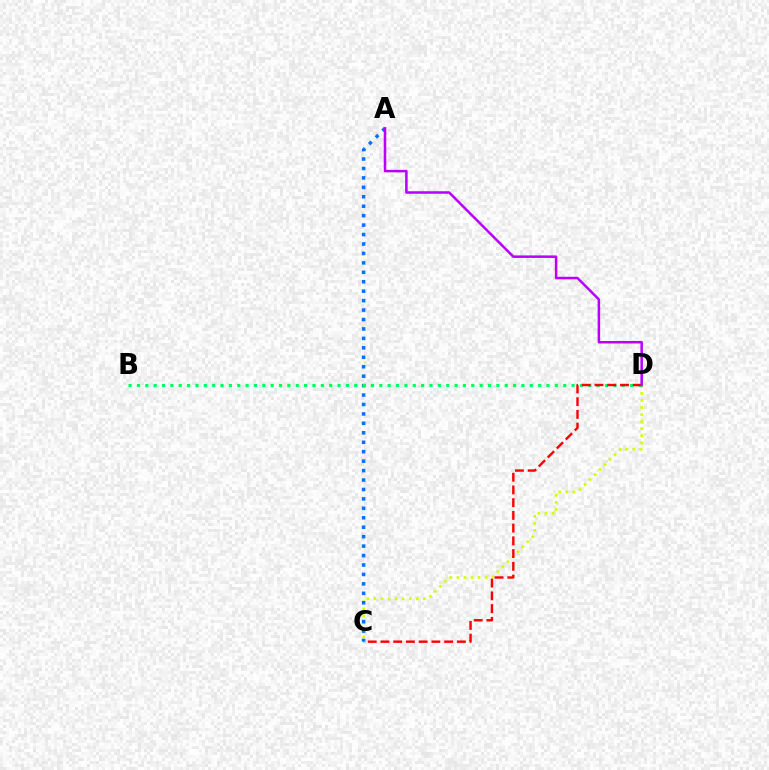{('C', 'D'): [{'color': '#d1ff00', 'line_style': 'dotted', 'thickness': 1.92}, {'color': '#ff0000', 'line_style': 'dashed', 'thickness': 1.73}], ('A', 'C'): [{'color': '#0074ff', 'line_style': 'dotted', 'thickness': 2.57}], ('B', 'D'): [{'color': '#00ff5c', 'line_style': 'dotted', 'thickness': 2.27}], ('A', 'D'): [{'color': '#b900ff', 'line_style': 'solid', 'thickness': 1.81}]}